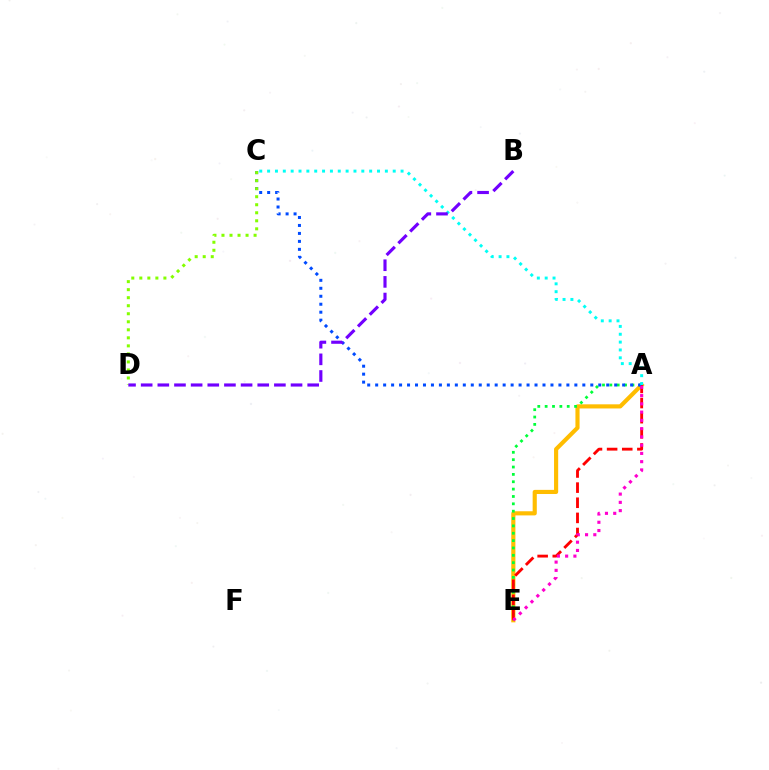{('A', 'E'): [{'color': '#ffbd00', 'line_style': 'solid', 'thickness': 2.98}, {'color': '#00ff39', 'line_style': 'dotted', 'thickness': 2.0}, {'color': '#ff0000', 'line_style': 'dashed', 'thickness': 2.06}, {'color': '#ff00cf', 'line_style': 'dotted', 'thickness': 2.24}], ('A', 'C'): [{'color': '#004bff', 'line_style': 'dotted', 'thickness': 2.16}, {'color': '#00fff6', 'line_style': 'dotted', 'thickness': 2.13}], ('C', 'D'): [{'color': '#84ff00', 'line_style': 'dotted', 'thickness': 2.18}], ('B', 'D'): [{'color': '#7200ff', 'line_style': 'dashed', 'thickness': 2.26}]}